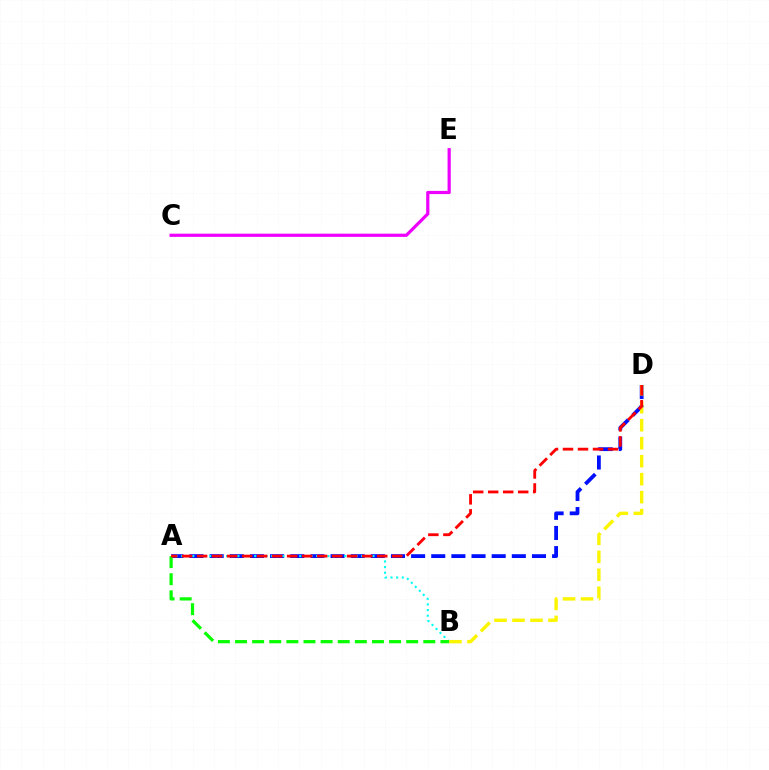{('A', 'D'): [{'color': '#0010ff', 'line_style': 'dashed', 'thickness': 2.74}, {'color': '#ff0000', 'line_style': 'dashed', 'thickness': 2.04}], ('A', 'B'): [{'color': '#00fff6', 'line_style': 'dotted', 'thickness': 1.53}, {'color': '#08ff00', 'line_style': 'dashed', 'thickness': 2.33}], ('B', 'D'): [{'color': '#fcf500', 'line_style': 'dashed', 'thickness': 2.44}], ('C', 'E'): [{'color': '#ee00ff', 'line_style': 'solid', 'thickness': 2.31}]}